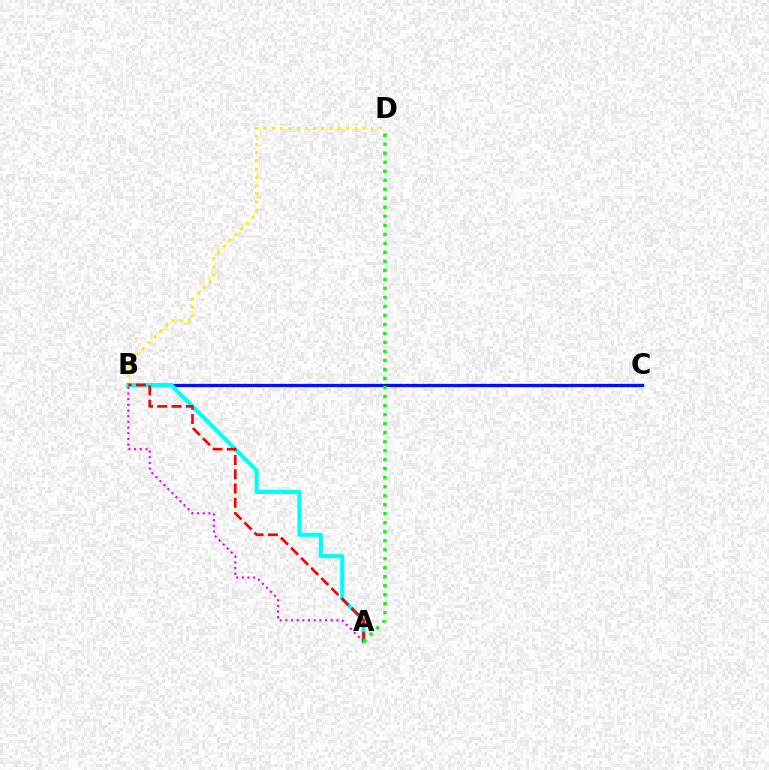{('B', 'D'): [{'color': '#fcf500', 'line_style': 'dotted', 'thickness': 2.24}], ('B', 'C'): [{'color': '#0010ff', 'line_style': 'solid', 'thickness': 2.32}], ('A', 'B'): [{'color': '#00fff6', 'line_style': 'solid', 'thickness': 2.94}, {'color': '#ee00ff', 'line_style': 'dotted', 'thickness': 1.54}, {'color': '#ff0000', 'line_style': 'dashed', 'thickness': 1.94}], ('A', 'D'): [{'color': '#08ff00', 'line_style': 'dotted', 'thickness': 2.45}]}